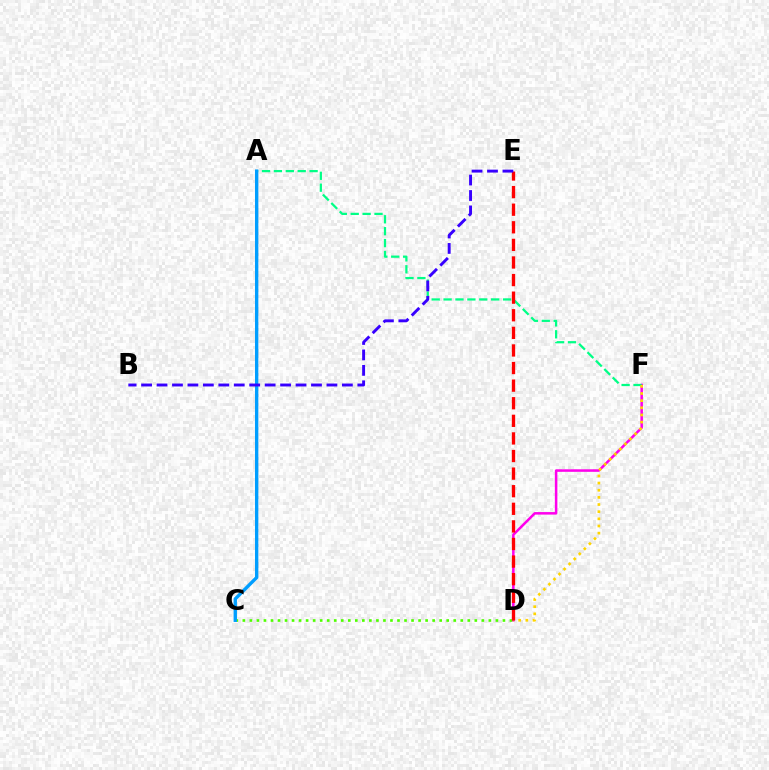{('D', 'F'): [{'color': '#ff00ed', 'line_style': 'solid', 'thickness': 1.82}, {'color': '#ffd500', 'line_style': 'dotted', 'thickness': 1.94}], ('C', 'D'): [{'color': '#4fff00', 'line_style': 'dotted', 'thickness': 1.91}], ('A', 'F'): [{'color': '#00ff86', 'line_style': 'dashed', 'thickness': 1.62}], ('D', 'E'): [{'color': '#ff0000', 'line_style': 'dashed', 'thickness': 2.39}], ('A', 'C'): [{'color': '#009eff', 'line_style': 'solid', 'thickness': 2.42}], ('B', 'E'): [{'color': '#3700ff', 'line_style': 'dashed', 'thickness': 2.1}]}